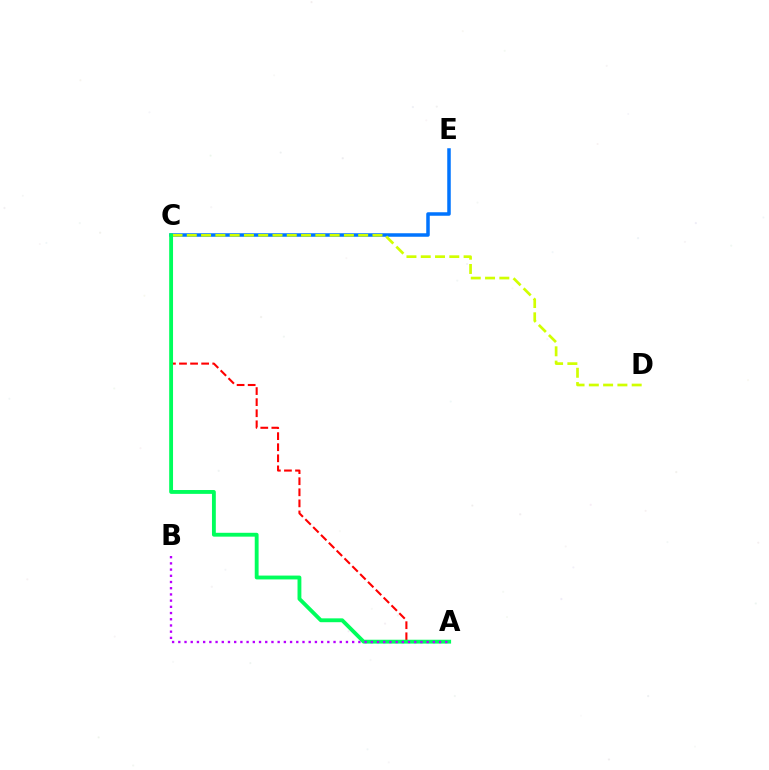{('C', 'E'): [{'color': '#0074ff', 'line_style': 'solid', 'thickness': 2.53}], ('C', 'D'): [{'color': '#d1ff00', 'line_style': 'dashed', 'thickness': 1.94}], ('A', 'C'): [{'color': '#ff0000', 'line_style': 'dashed', 'thickness': 1.5}, {'color': '#00ff5c', 'line_style': 'solid', 'thickness': 2.77}], ('A', 'B'): [{'color': '#b900ff', 'line_style': 'dotted', 'thickness': 1.69}]}